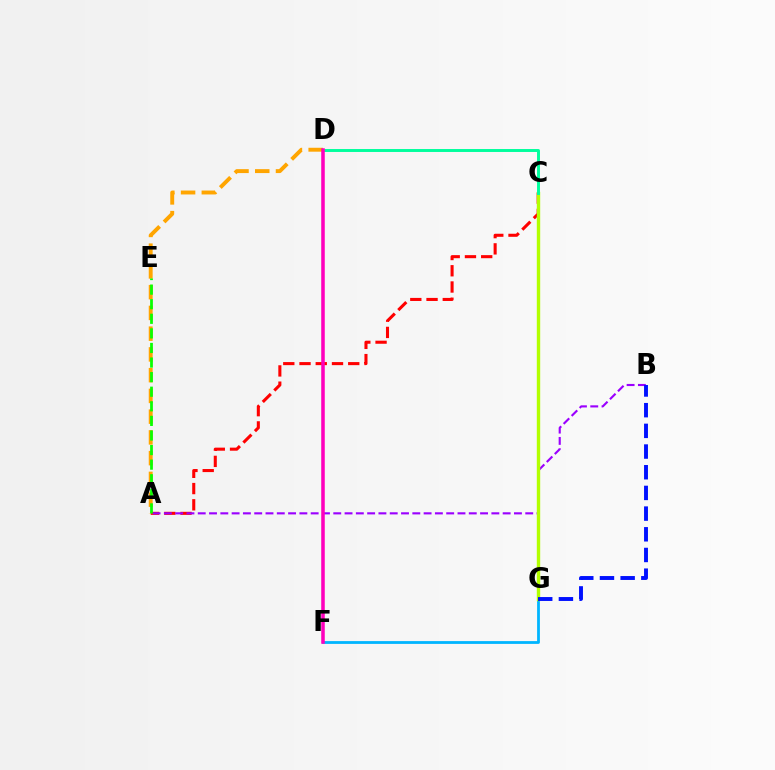{('F', 'G'): [{'color': '#00b5ff', 'line_style': 'solid', 'thickness': 2.01}], ('A', 'C'): [{'color': '#ff0000', 'line_style': 'dashed', 'thickness': 2.21}], ('A', 'B'): [{'color': '#9b00ff', 'line_style': 'dashed', 'thickness': 1.53}], ('C', 'G'): [{'color': '#b3ff00', 'line_style': 'solid', 'thickness': 2.44}], ('B', 'G'): [{'color': '#0010ff', 'line_style': 'dashed', 'thickness': 2.81}], ('A', 'D'): [{'color': '#ffa500', 'line_style': 'dashed', 'thickness': 2.82}], ('A', 'E'): [{'color': '#08ff00', 'line_style': 'dashed', 'thickness': 1.98}], ('C', 'D'): [{'color': '#00ff9d', 'line_style': 'solid', 'thickness': 2.11}], ('D', 'F'): [{'color': '#ff00bd', 'line_style': 'solid', 'thickness': 2.55}]}